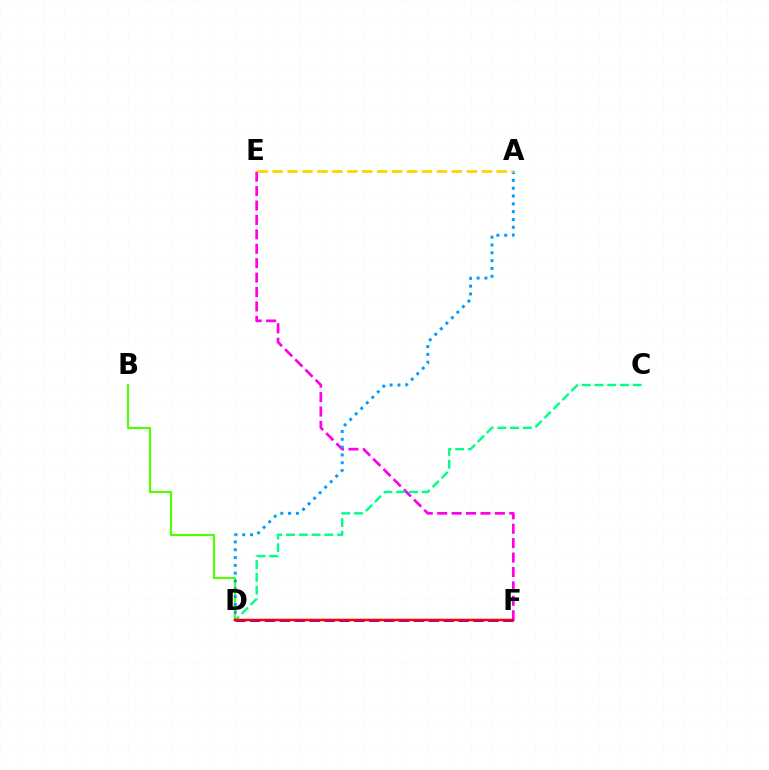{('E', 'F'): [{'color': '#ff00ed', 'line_style': 'dashed', 'thickness': 1.96}], ('B', 'D'): [{'color': '#4fff00', 'line_style': 'solid', 'thickness': 1.55}], ('A', 'D'): [{'color': '#009eff', 'line_style': 'dotted', 'thickness': 2.12}], ('A', 'E'): [{'color': '#ffd500', 'line_style': 'dashed', 'thickness': 2.03}], ('D', 'F'): [{'color': '#3700ff', 'line_style': 'dashed', 'thickness': 2.02}, {'color': '#ff0000', 'line_style': 'solid', 'thickness': 1.8}], ('C', 'D'): [{'color': '#00ff86', 'line_style': 'dashed', 'thickness': 1.73}]}